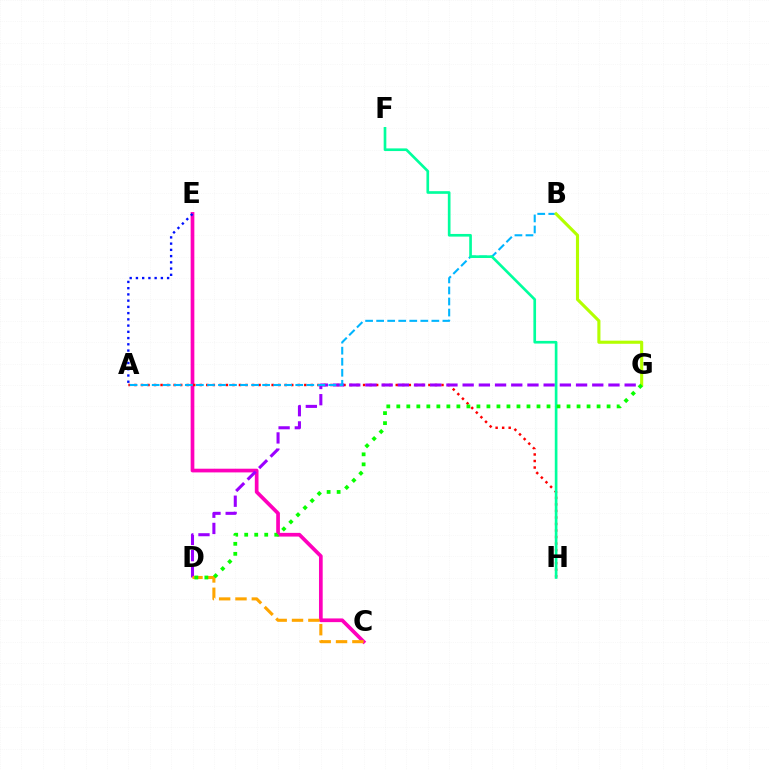{('C', 'E'): [{'color': '#ff00bd', 'line_style': 'solid', 'thickness': 2.66}], ('A', 'H'): [{'color': '#ff0000', 'line_style': 'dotted', 'thickness': 1.77}], ('D', 'G'): [{'color': '#9b00ff', 'line_style': 'dashed', 'thickness': 2.2}, {'color': '#08ff00', 'line_style': 'dotted', 'thickness': 2.72}], ('A', 'B'): [{'color': '#00b5ff', 'line_style': 'dashed', 'thickness': 1.5}], ('C', 'D'): [{'color': '#ffa500', 'line_style': 'dashed', 'thickness': 2.22}], ('B', 'G'): [{'color': '#b3ff00', 'line_style': 'solid', 'thickness': 2.24}], ('A', 'E'): [{'color': '#0010ff', 'line_style': 'dotted', 'thickness': 1.69}], ('F', 'H'): [{'color': '#00ff9d', 'line_style': 'solid', 'thickness': 1.92}]}